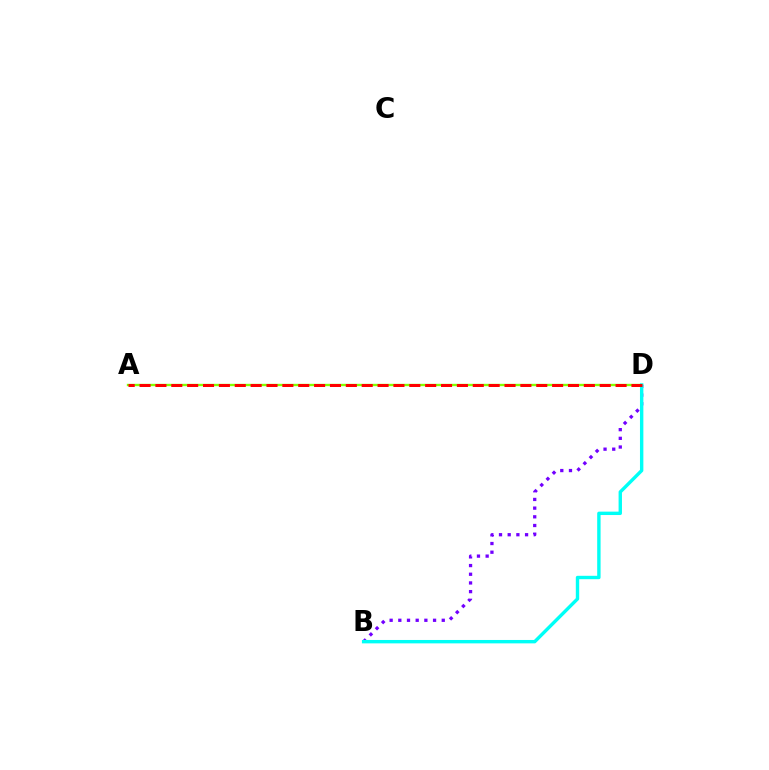{('A', 'D'): [{'color': '#84ff00', 'line_style': 'solid', 'thickness': 1.71}, {'color': '#ff0000', 'line_style': 'dashed', 'thickness': 2.16}], ('B', 'D'): [{'color': '#7200ff', 'line_style': 'dotted', 'thickness': 2.36}, {'color': '#00fff6', 'line_style': 'solid', 'thickness': 2.44}]}